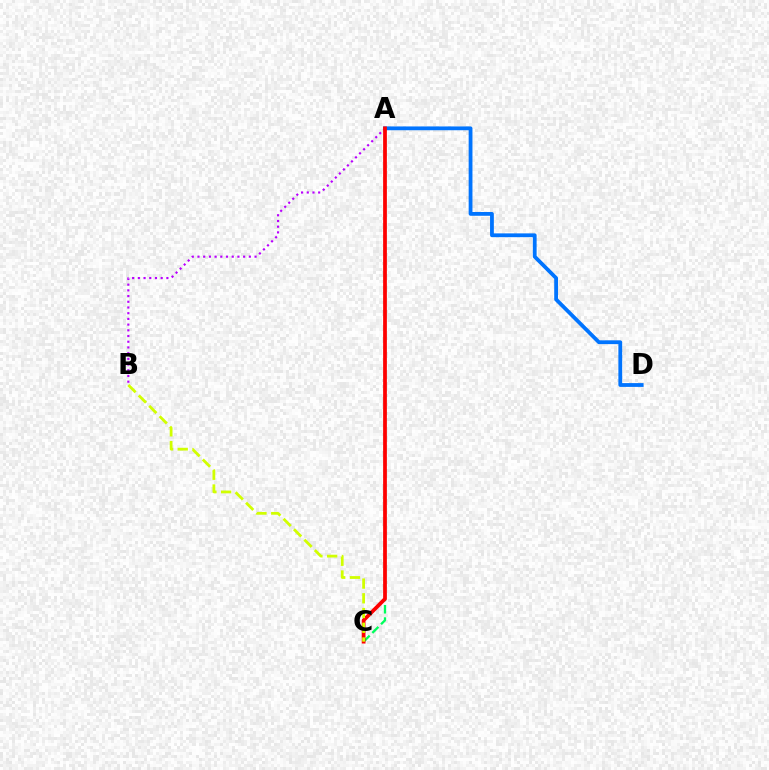{('A', 'C'): [{'color': '#00ff5c', 'line_style': 'dashed', 'thickness': 1.67}, {'color': '#ff0000', 'line_style': 'solid', 'thickness': 2.7}], ('A', 'D'): [{'color': '#0074ff', 'line_style': 'solid', 'thickness': 2.74}], ('A', 'B'): [{'color': '#b900ff', 'line_style': 'dotted', 'thickness': 1.55}], ('B', 'C'): [{'color': '#d1ff00', 'line_style': 'dashed', 'thickness': 2.0}]}